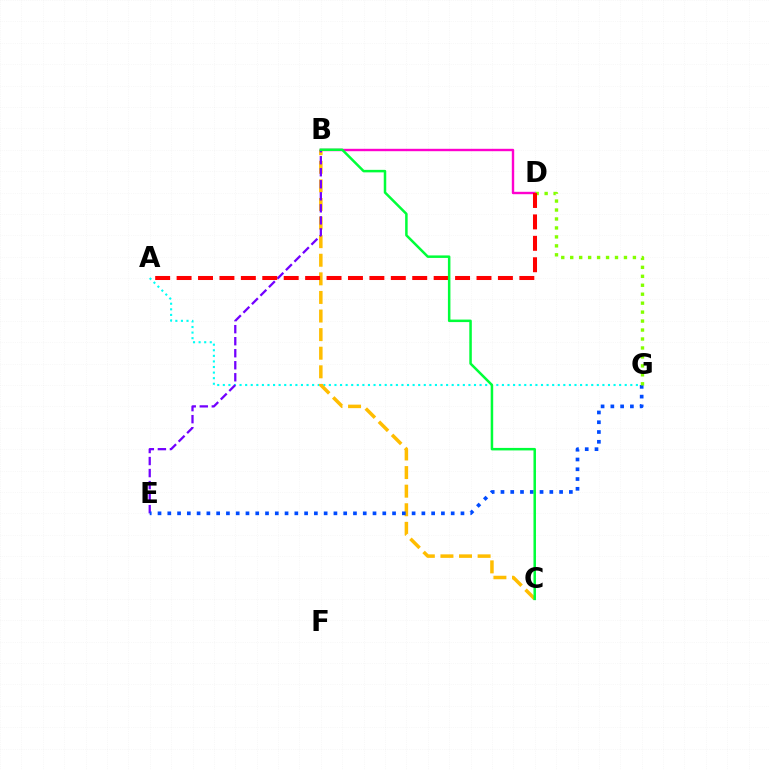{('A', 'G'): [{'color': '#00fff6', 'line_style': 'dotted', 'thickness': 1.52}], ('B', 'D'): [{'color': '#ff00cf', 'line_style': 'solid', 'thickness': 1.73}], ('B', 'C'): [{'color': '#ffbd00', 'line_style': 'dashed', 'thickness': 2.53}, {'color': '#00ff39', 'line_style': 'solid', 'thickness': 1.81}], ('B', 'E'): [{'color': '#7200ff', 'line_style': 'dashed', 'thickness': 1.63}], ('E', 'G'): [{'color': '#004bff', 'line_style': 'dotted', 'thickness': 2.66}], ('D', 'G'): [{'color': '#84ff00', 'line_style': 'dotted', 'thickness': 2.43}], ('A', 'D'): [{'color': '#ff0000', 'line_style': 'dashed', 'thickness': 2.91}]}